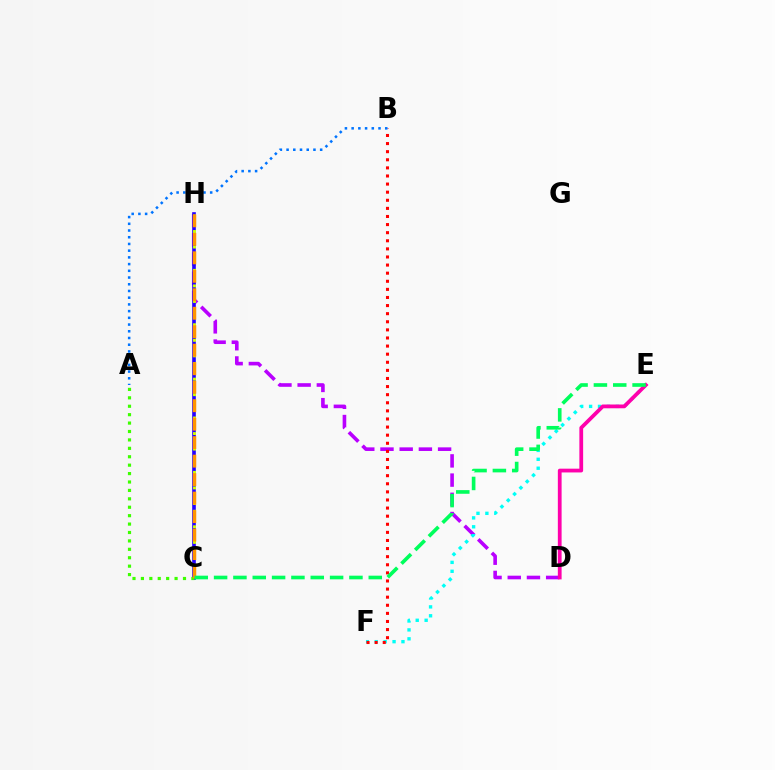{('D', 'H'): [{'color': '#b900ff', 'line_style': 'dashed', 'thickness': 2.61}], ('C', 'H'): [{'color': '#2500ff', 'line_style': 'solid', 'thickness': 2.62}, {'color': '#d1ff00', 'line_style': 'dotted', 'thickness': 2.11}, {'color': '#ff9400', 'line_style': 'dashed', 'thickness': 2.51}], ('E', 'F'): [{'color': '#00fff6', 'line_style': 'dotted', 'thickness': 2.42}], ('D', 'E'): [{'color': '#ff00ac', 'line_style': 'solid', 'thickness': 2.71}], ('B', 'F'): [{'color': '#ff0000', 'line_style': 'dotted', 'thickness': 2.2}], ('A', 'C'): [{'color': '#3dff00', 'line_style': 'dotted', 'thickness': 2.29}], ('C', 'E'): [{'color': '#00ff5c', 'line_style': 'dashed', 'thickness': 2.63}], ('A', 'B'): [{'color': '#0074ff', 'line_style': 'dotted', 'thickness': 1.82}]}